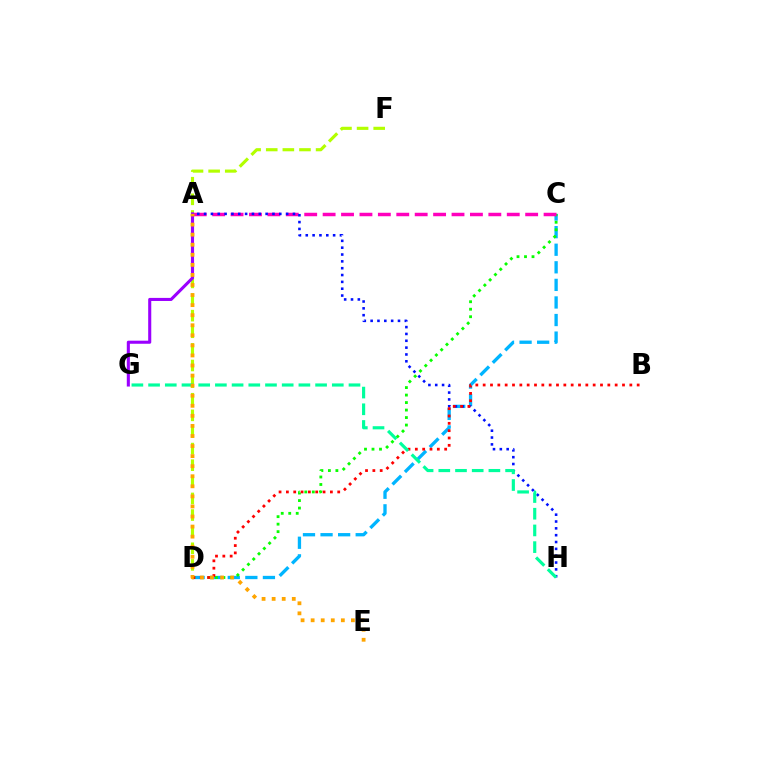{('C', 'D'): [{'color': '#00b5ff', 'line_style': 'dashed', 'thickness': 2.39}, {'color': '#08ff00', 'line_style': 'dotted', 'thickness': 2.04}], ('A', 'C'): [{'color': '#ff00bd', 'line_style': 'dashed', 'thickness': 2.5}], ('A', 'H'): [{'color': '#0010ff', 'line_style': 'dotted', 'thickness': 1.86}], ('D', 'F'): [{'color': '#b3ff00', 'line_style': 'dashed', 'thickness': 2.26}], ('B', 'D'): [{'color': '#ff0000', 'line_style': 'dotted', 'thickness': 1.99}], ('A', 'G'): [{'color': '#9b00ff', 'line_style': 'solid', 'thickness': 2.22}], ('G', 'H'): [{'color': '#00ff9d', 'line_style': 'dashed', 'thickness': 2.27}], ('A', 'E'): [{'color': '#ffa500', 'line_style': 'dotted', 'thickness': 2.73}]}